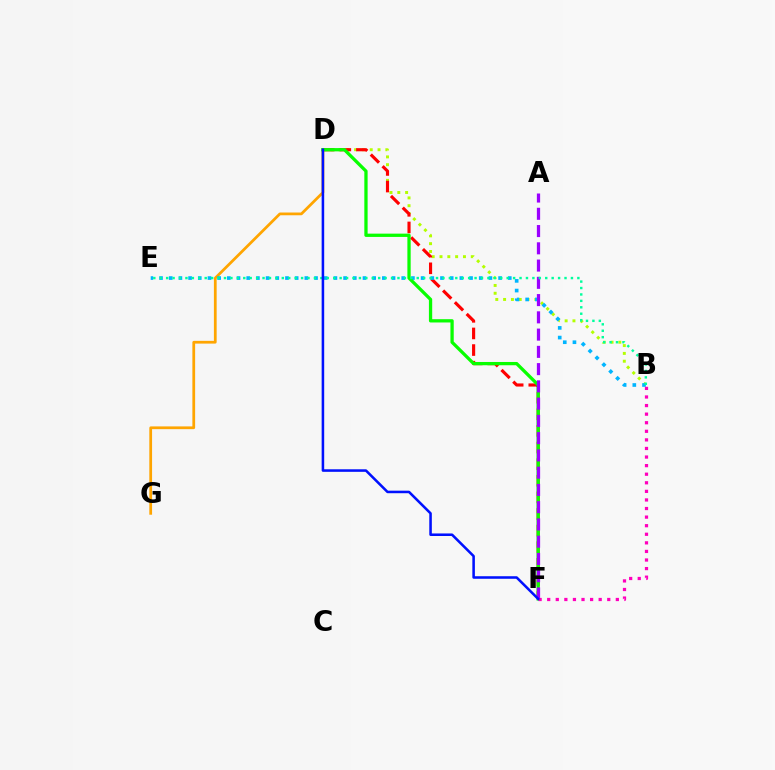{('B', 'D'): [{'color': '#b3ff00', 'line_style': 'dotted', 'thickness': 2.12}], ('D', 'F'): [{'color': '#ff0000', 'line_style': 'dashed', 'thickness': 2.26}, {'color': '#08ff00', 'line_style': 'solid', 'thickness': 2.36}, {'color': '#0010ff', 'line_style': 'solid', 'thickness': 1.83}], ('D', 'G'): [{'color': '#ffa500', 'line_style': 'solid', 'thickness': 1.98}], ('B', 'E'): [{'color': '#00b5ff', 'line_style': 'dotted', 'thickness': 2.63}, {'color': '#00ff9d', 'line_style': 'dotted', 'thickness': 1.75}], ('A', 'F'): [{'color': '#9b00ff', 'line_style': 'dashed', 'thickness': 2.34}], ('B', 'F'): [{'color': '#ff00bd', 'line_style': 'dotted', 'thickness': 2.33}]}